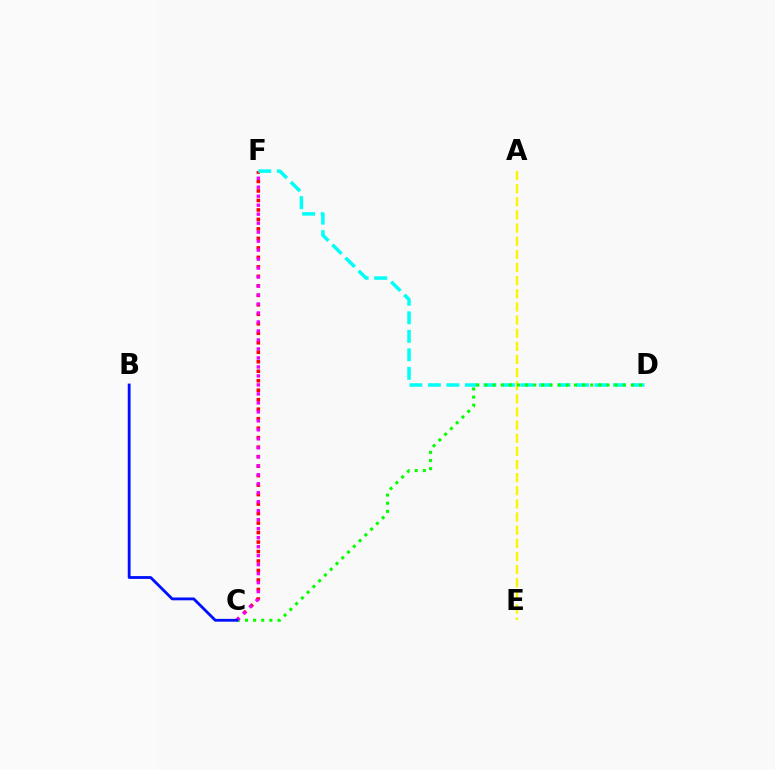{('C', 'F'): [{'color': '#ff0000', 'line_style': 'dotted', 'thickness': 2.58}, {'color': '#ee00ff', 'line_style': 'dotted', 'thickness': 2.44}], ('A', 'E'): [{'color': '#fcf500', 'line_style': 'dashed', 'thickness': 1.78}], ('D', 'F'): [{'color': '#00fff6', 'line_style': 'dashed', 'thickness': 2.51}], ('C', 'D'): [{'color': '#08ff00', 'line_style': 'dotted', 'thickness': 2.21}], ('B', 'C'): [{'color': '#0010ff', 'line_style': 'solid', 'thickness': 2.03}]}